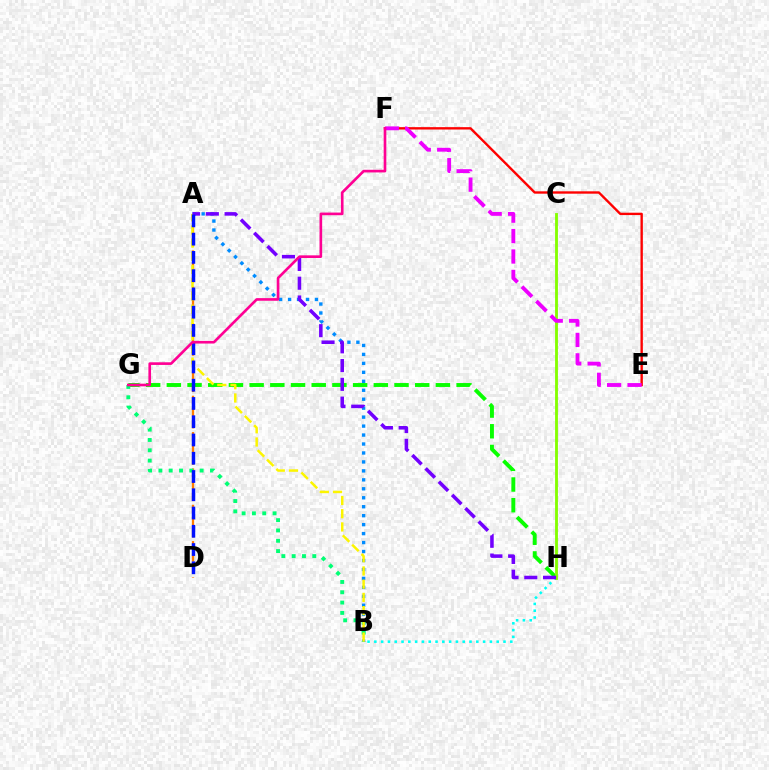{('G', 'H'): [{'color': '#08ff00', 'line_style': 'dashed', 'thickness': 2.81}], ('B', 'H'): [{'color': '#00fff6', 'line_style': 'dotted', 'thickness': 1.85}], ('A', 'D'): [{'color': '#ff7c00', 'line_style': 'dashed', 'thickness': 1.65}, {'color': '#0010ff', 'line_style': 'dashed', 'thickness': 2.48}], ('C', 'H'): [{'color': '#84ff00', 'line_style': 'solid', 'thickness': 2.05}], ('A', 'B'): [{'color': '#008cff', 'line_style': 'dotted', 'thickness': 2.43}, {'color': '#fcf500', 'line_style': 'dashed', 'thickness': 1.8}], ('B', 'G'): [{'color': '#00ff74', 'line_style': 'dotted', 'thickness': 2.8}], ('E', 'F'): [{'color': '#ff0000', 'line_style': 'solid', 'thickness': 1.7}, {'color': '#ee00ff', 'line_style': 'dashed', 'thickness': 2.77}], ('A', 'H'): [{'color': '#7200ff', 'line_style': 'dashed', 'thickness': 2.55}], ('F', 'G'): [{'color': '#ff0094', 'line_style': 'solid', 'thickness': 1.91}]}